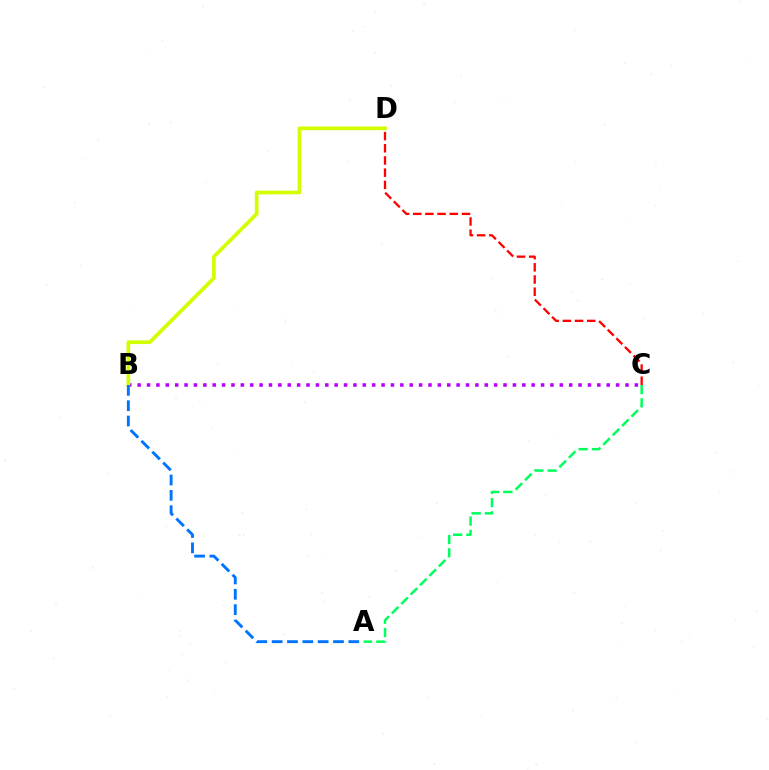{('B', 'C'): [{'color': '#b900ff', 'line_style': 'dotted', 'thickness': 2.55}], ('C', 'D'): [{'color': '#ff0000', 'line_style': 'dashed', 'thickness': 1.66}], ('B', 'D'): [{'color': '#d1ff00', 'line_style': 'solid', 'thickness': 2.66}], ('A', 'B'): [{'color': '#0074ff', 'line_style': 'dashed', 'thickness': 2.08}], ('A', 'C'): [{'color': '#00ff5c', 'line_style': 'dashed', 'thickness': 1.8}]}